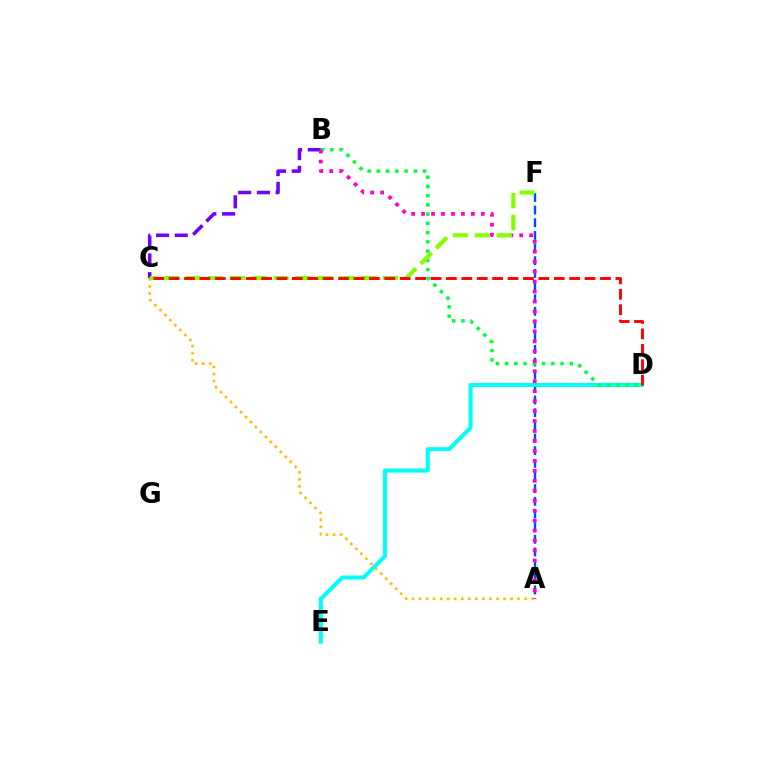{('A', 'F'): [{'color': '#004bff', 'line_style': 'dashed', 'thickness': 1.72}], ('B', 'C'): [{'color': '#7200ff', 'line_style': 'dashed', 'thickness': 2.54}], ('D', 'E'): [{'color': '#00fff6', 'line_style': 'solid', 'thickness': 2.91}], ('A', 'C'): [{'color': '#ffbd00', 'line_style': 'dotted', 'thickness': 1.91}], ('B', 'D'): [{'color': '#00ff39', 'line_style': 'dotted', 'thickness': 2.51}], ('A', 'B'): [{'color': '#ff00cf', 'line_style': 'dotted', 'thickness': 2.71}], ('C', 'F'): [{'color': '#84ff00', 'line_style': 'dashed', 'thickness': 2.97}], ('C', 'D'): [{'color': '#ff0000', 'line_style': 'dashed', 'thickness': 2.09}]}